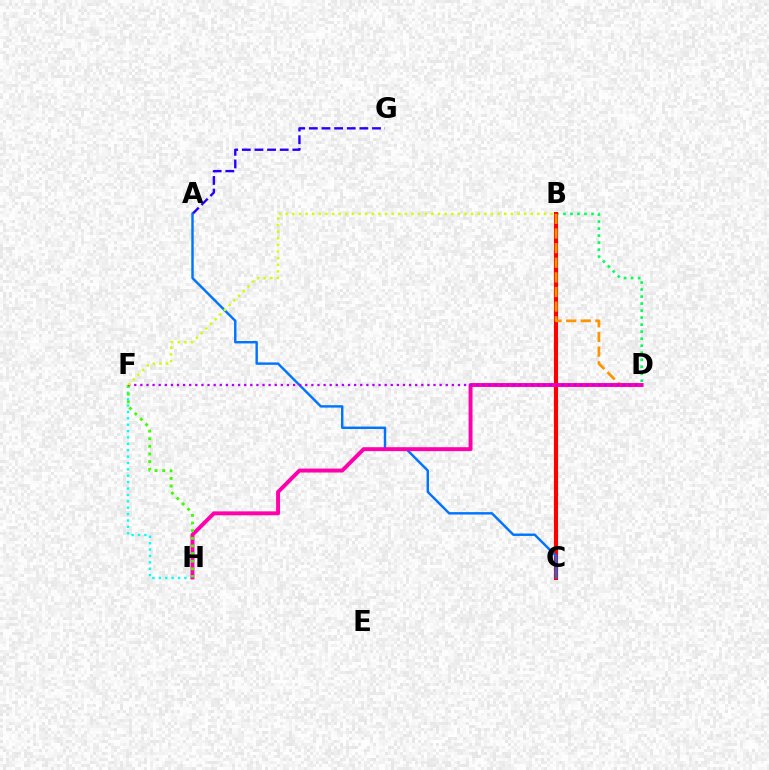{('B', 'D'): [{'color': '#00ff5c', 'line_style': 'dotted', 'thickness': 1.91}, {'color': '#ff9400', 'line_style': 'dashed', 'thickness': 1.99}], ('F', 'H'): [{'color': '#00fff6', 'line_style': 'dotted', 'thickness': 1.73}, {'color': '#3dff00', 'line_style': 'dotted', 'thickness': 2.08}], ('B', 'C'): [{'color': '#ff0000', 'line_style': 'solid', 'thickness': 2.97}], ('A', 'G'): [{'color': '#2500ff', 'line_style': 'dashed', 'thickness': 1.72}], ('A', 'C'): [{'color': '#0074ff', 'line_style': 'solid', 'thickness': 1.75}], ('D', 'H'): [{'color': '#ff00ac', 'line_style': 'solid', 'thickness': 2.83}], ('D', 'F'): [{'color': '#b900ff', 'line_style': 'dotted', 'thickness': 1.66}], ('B', 'F'): [{'color': '#d1ff00', 'line_style': 'dotted', 'thickness': 1.8}]}